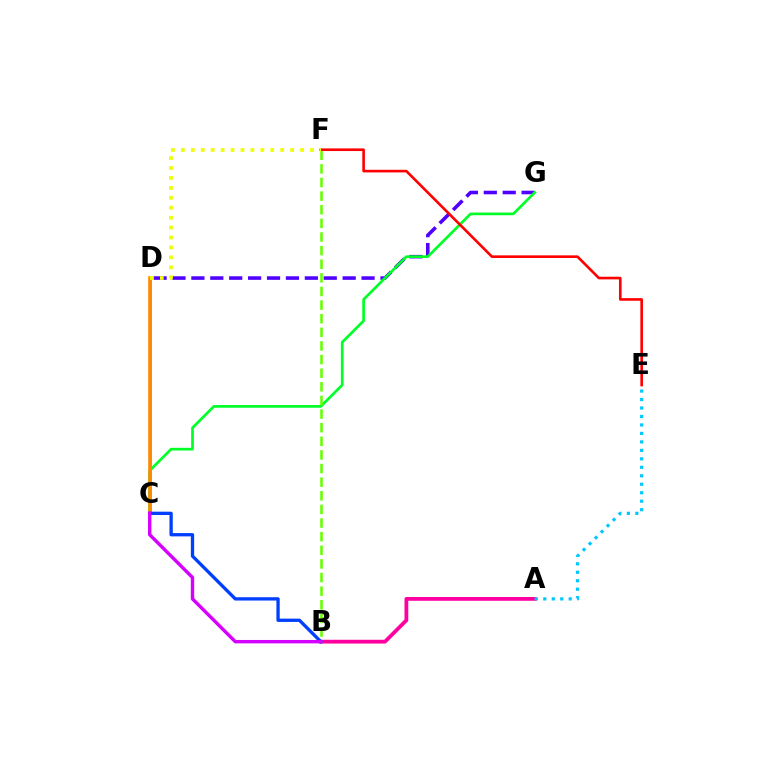{('C', 'D'): [{'color': '#00ffaf', 'line_style': 'solid', 'thickness': 2.18}, {'color': '#ff8800', 'line_style': 'solid', 'thickness': 2.56}], ('D', 'G'): [{'color': '#4f00ff', 'line_style': 'dashed', 'thickness': 2.57}], ('A', 'B'): [{'color': '#ff00a0', 'line_style': 'solid', 'thickness': 2.73}], ('C', 'G'): [{'color': '#00ff27', 'line_style': 'solid', 'thickness': 1.94}], ('B', 'F'): [{'color': '#66ff00', 'line_style': 'dashed', 'thickness': 1.85}], ('B', 'C'): [{'color': '#003fff', 'line_style': 'solid', 'thickness': 2.38}, {'color': '#d600ff', 'line_style': 'solid', 'thickness': 2.45}], ('A', 'E'): [{'color': '#00c7ff', 'line_style': 'dotted', 'thickness': 2.3}], ('E', 'F'): [{'color': '#ff0000', 'line_style': 'solid', 'thickness': 1.89}], ('D', 'F'): [{'color': '#eeff00', 'line_style': 'dotted', 'thickness': 2.7}]}